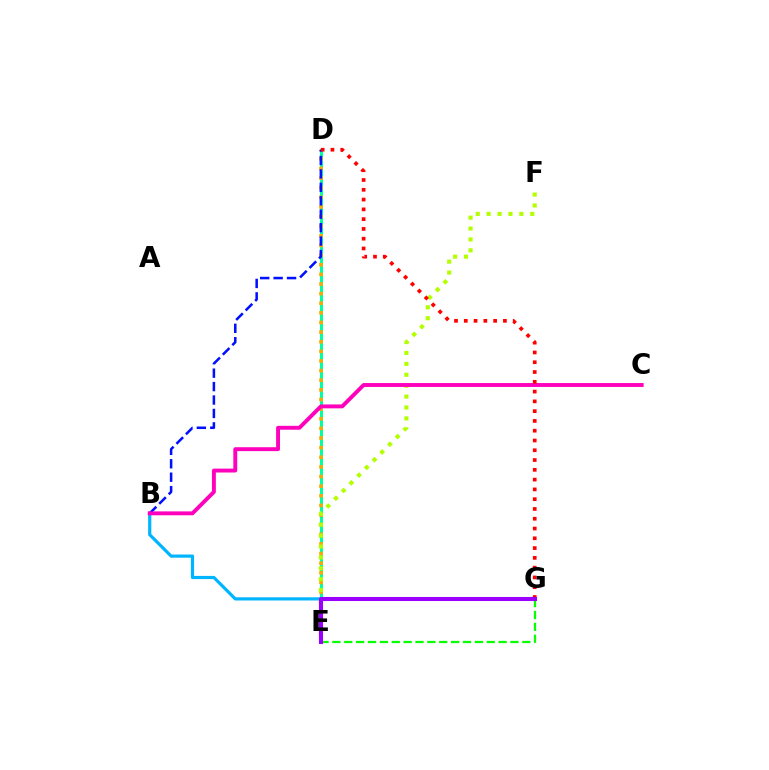{('B', 'G'): [{'color': '#00b5ff', 'line_style': 'solid', 'thickness': 2.29}], ('D', 'E'): [{'color': '#00ff9d', 'line_style': 'solid', 'thickness': 2.16}, {'color': '#ffa500', 'line_style': 'dotted', 'thickness': 2.62}], ('E', 'F'): [{'color': '#b3ff00', 'line_style': 'dotted', 'thickness': 2.96}], ('B', 'D'): [{'color': '#0010ff', 'line_style': 'dashed', 'thickness': 1.82}], ('B', 'C'): [{'color': '#ff00bd', 'line_style': 'solid', 'thickness': 2.81}], ('D', 'G'): [{'color': '#ff0000', 'line_style': 'dotted', 'thickness': 2.66}], ('E', 'G'): [{'color': '#08ff00', 'line_style': 'dashed', 'thickness': 1.61}, {'color': '#9b00ff', 'line_style': 'solid', 'thickness': 2.93}]}